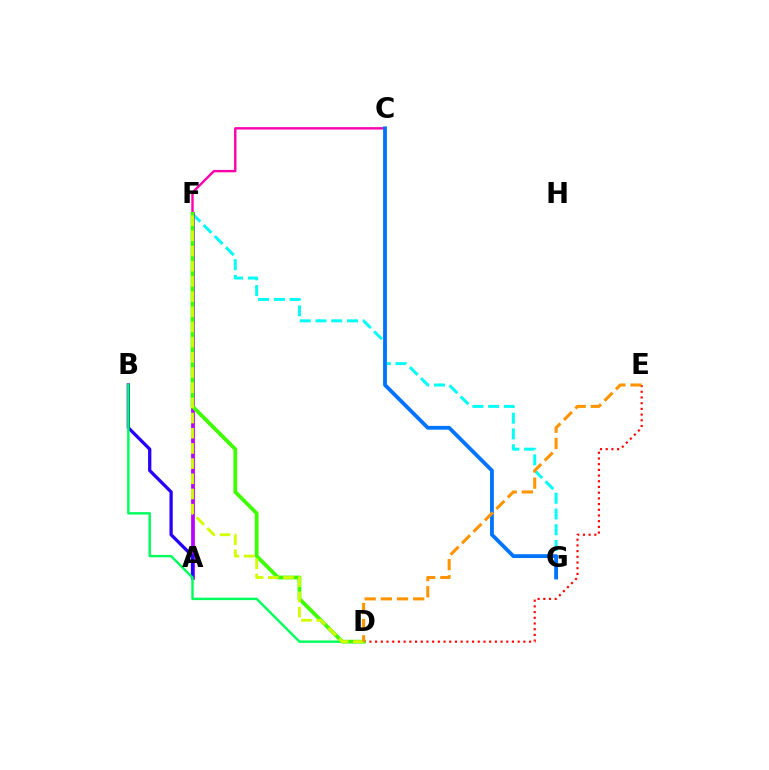{('F', 'G'): [{'color': '#00fff6', 'line_style': 'dashed', 'thickness': 2.14}], ('A', 'F'): [{'color': '#b900ff', 'line_style': 'solid', 'thickness': 2.7}], ('C', 'F'): [{'color': '#ff00ac', 'line_style': 'solid', 'thickness': 1.73}], ('A', 'B'): [{'color': '#2500ff', 'line_style': 'solid', 'thickness': 2.35}], ('D', 'E'): [{'color': '#ff0000', 'line_style': 'dotted', 'thickness': 1.55}, {'color': '#ff9400', 'line_style': 'dashed', 'thickness': 2.2}], ('B', 'D'): [{'color': '#00ff5c', 'line_style': 'solid', 'thickness': 1.75}], ('D', 'F'): [{'color': '#3dff00', 'line_style': 'solid', 'thickness': 2.72}, {'color': '#d1ff00', 'line_style': 'dashed', 'thickness': 2.06}], ('C', 'G'): [{'color': '#0074ff', 'line_style': 'solid', 'thickness': 2.74}]}